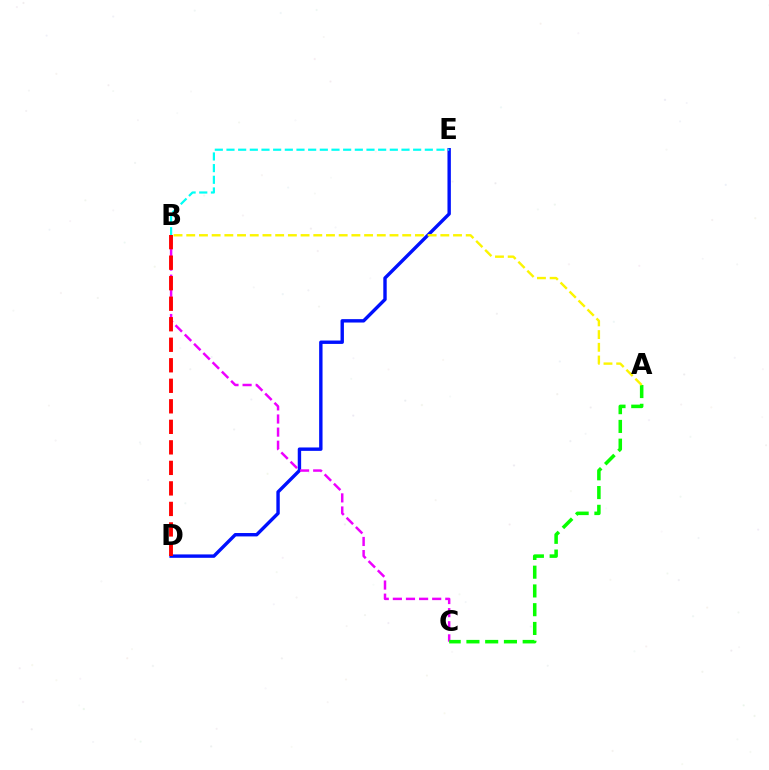{('D', 'E'): [{'color': '#0010ff', 'line_style': 'solid', 'thickness': 2.44}], ('B', 'E'): [{'color': '#00fff6', 'line_style': 'dashed', 'thickness': 1.58}], ('B', 'C'): [{'color': '#ee00ff', 'line_style': 'dashed', 'thickness': 1.78}], ('B', 'D'): [{'color': '#ff0000', 'line_style': 'dashed', 'thickness': 2.79}], ('A', 'C'): [{'color': '#08ff00', 'line_style': 'dashed', 'thickness': 2.55}], ('A', 'B'): [{'color': '#fcf500', 'line_style': 'dashed', 'thickness': 1.73}]}